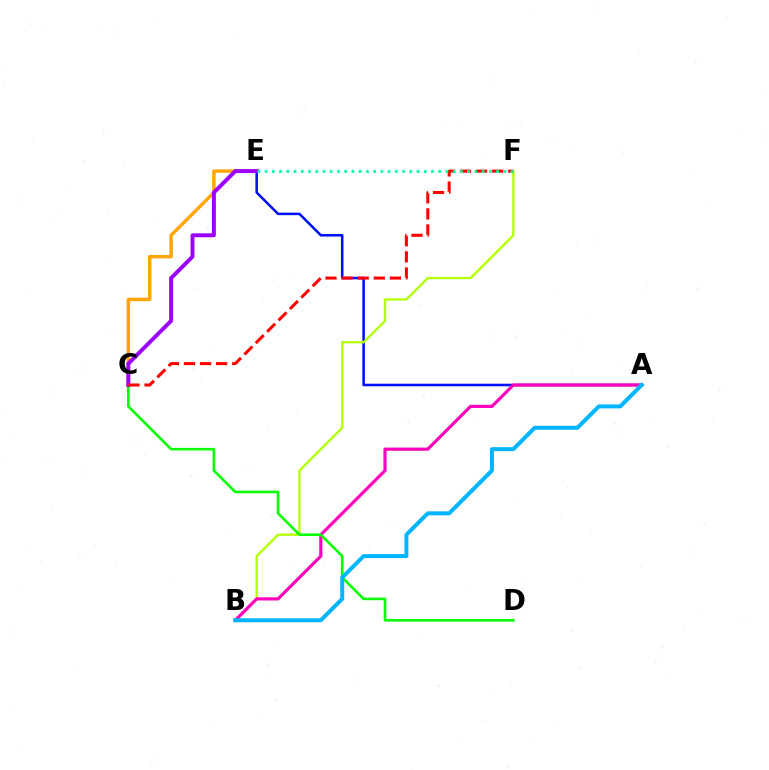{('A', 'E'): [{'color': '#0010ff', 'line_style': 'solid', 'thickness': 1.83}], ('B', 'F'): [{'color': '#b3ff00', 'line_style': 'solid', 'thickness': 1.68}], ('A', 'B'): [{'color': '#ff00bd', 'line_style': 'solid', 'thickness': 2.3}, {'color': '#00b5ff', 'line_style': 'solid', 'thickness': 2.87}], ('C', 'D'): [{'color': '#08ff00', 'line_style': 'solid', 'thickness': 1.87}], ('C', 'E'): [{'color': '#ffa500', 'line_style': 'solid', 'thickness': 2.49}, {'color': '#9b00ff', 'line_style': 'solid', 'thickness': 2.83}], ('C', 'F'): [{'color': '#ff0000', 'line_style': 'dashed', 'thickness': 2.19}], ('E', 'F'): [{'color': '#00ff9d', 'line_style': 'dotted', 'thickness': 1.97}]}